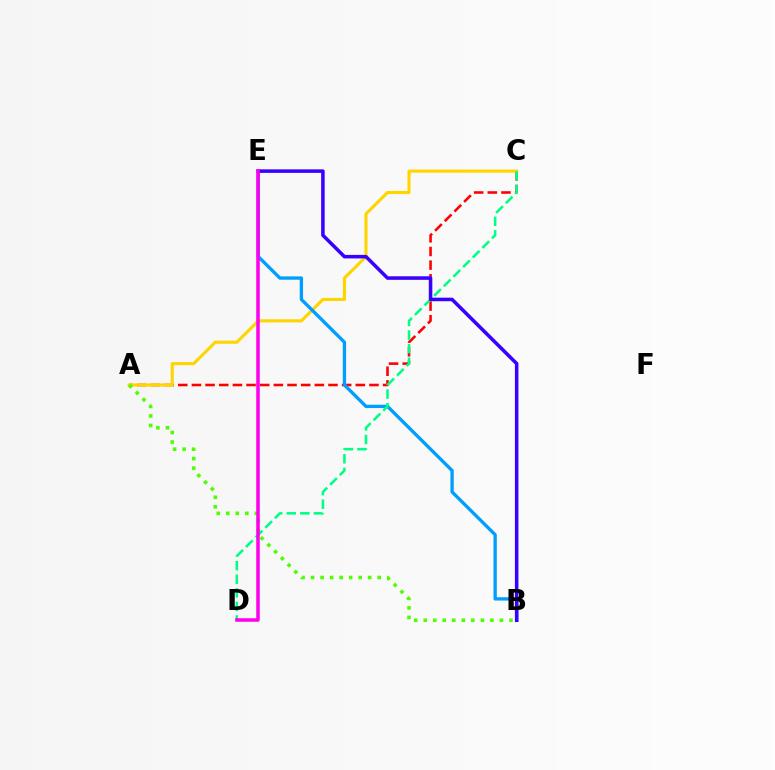{('A', 'C'): [{'color': '#ff0000', 'line_style': 'dashed', 'thickness': 1.86}, {'color': '#ffd500', 'line_style': 'solid', 'thickness': 2.23}], ('B', 'E'): [{'color': '#009eff', 'line_style': 'solid', 'thickness': 2.4}, {'color': '#3700ff', 'line_style': 'solid', 'thickness': 2.54}], ('C', 'D'): [{'color': '#00ff86', 'line_style': 'dashed', 'thickness': 1.85}], ('A', 'B'): [{'color': '#4fff00', 'line_style': 'dotted', 'thickness': 2.59}], ('D', 'E'): [{'color': '#ff00ed', 'line_style': 'solid', 'thickness': 2.54}]}